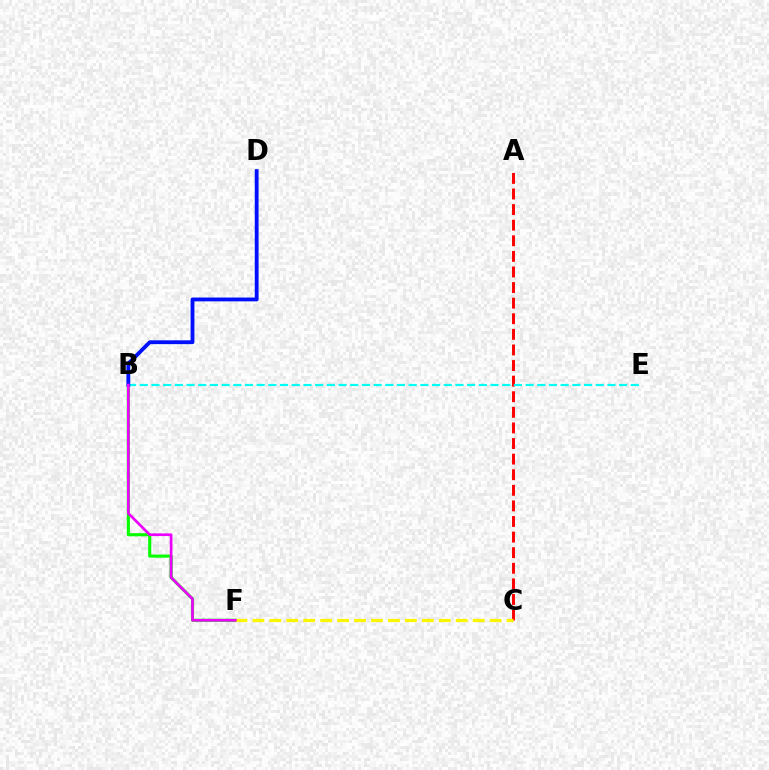{('A', 'C'): [{'color': '#ff0000', 'line_style': 'dashed', 'thickness': 2.12}], ('B', 'F'): [{'color': '#08ff00', 'line_style': 'solid', 'thickness': 2.25}, {'color': '#ee00ff', 'line_style': 'solid', 'thickness': 1.93}], ('B', 'E'): [{'color': '#00fff6', 'line_style': 'dashed', 'thickness': 1.59}], ('B', 'D'): [{'color': '#0010ff', 'line_style': 'solid', 'thickness': 2.76}], ('C', 'F'): [{'color': '#fcf500', 'line_style': 'dashed', 'thickness': 2.3}]}